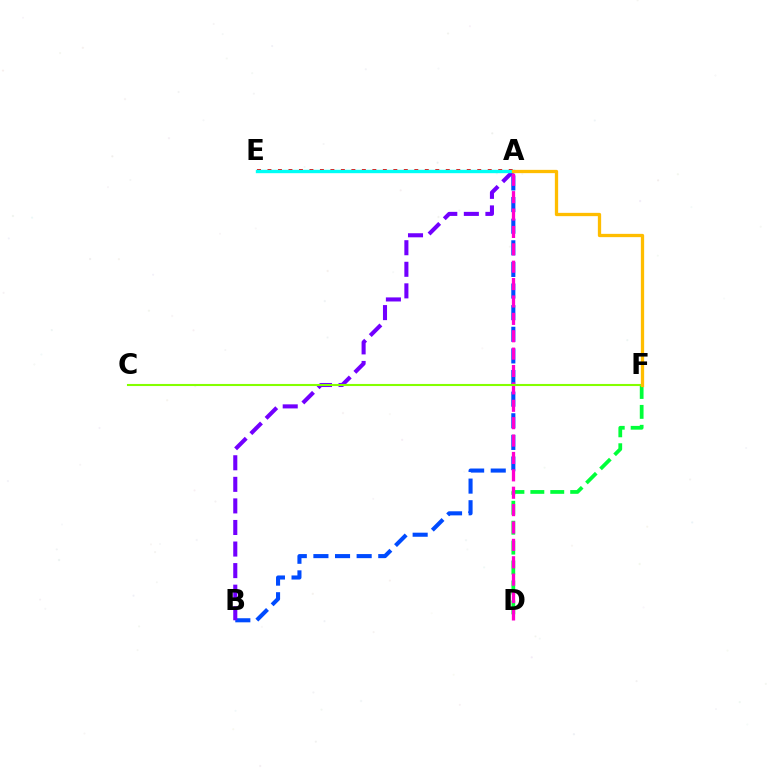{('A', 'B'): [{'color': '#004bff', 'line_style': 'dashed', 'thickness': 2.94}, {'color': '#7200ff', 'line_style': 'dashed', 'thickness': 2.93}], ('A', 'E'): [{'color': '#ff0000', 'line_style': 'dotted', 'thickness': 2.85}, {'color': '#00fff6', 'line_style': 'solid', 'thickness': 2.43}], ('D', 'F'): [{'color': '#00ff39', 'line_style': 'dashed', 'thickness': 2.71}], ('A', 'D'): [{'color': '#ff00cf', 'line_style': 'dashed', 'thickness': 2.36}], ('C', 'F'): [{'color': '#84ff00', 'line_style': 'solid', 'thickness': 1.51}], ('A', 'F'): [{'color': '#ffbd00', 'line_style': 'solid', 'thickness': 2.37}]}